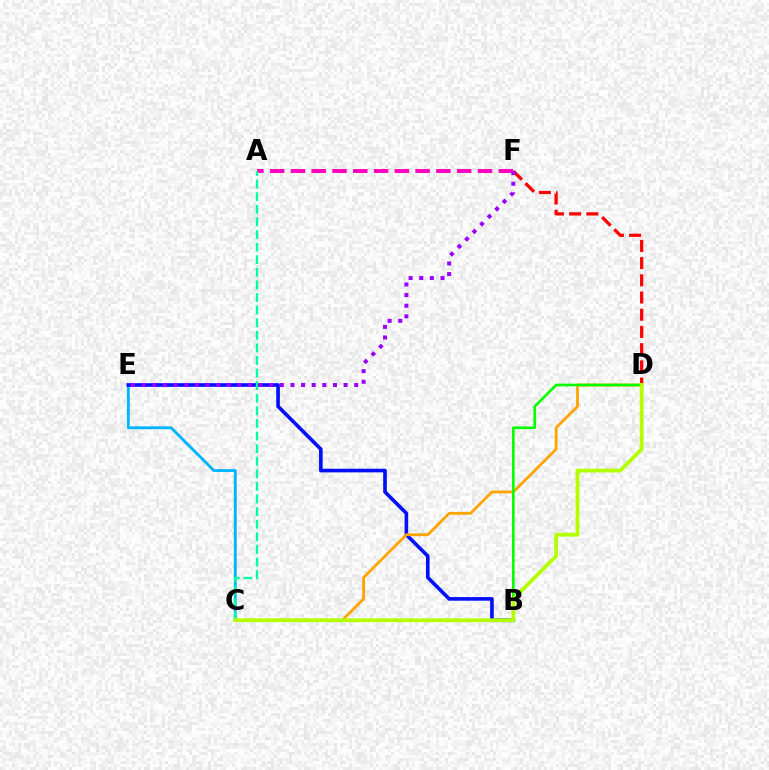{('C', 'E'): [{'color': '#00b5ff', 'line_style': 'solid', 'thickness': 2.06}], ('B', 'E'): [{'color': '#0010ff', 'line_style': 'solid', 'thickness': 2.61}], ('D', 'F'): [{'color': '#ff0000', 'line_style': 'dashed', 'thickness': 2.34}], ('A', 'F'): [{'color': '#ff00bd', 'line_style': 'dashed', 'thickness': 2.82}], ('A', 'C'): [{'color': '#00ff9d', 'line_style': 'dashed', 'thickness': 1.71}], ('C', 'D'): [{'color': '#ffa500', 'line_style': 'solid', 'thickness': 2.02}, {'color': '#b3ff00', 'line_style': 'solid', 'thickness': 2.73}], ('B', 'D'): [{'color': '#08ff00', 'line_style': 'solid', 'thickness': 1.93}], ('E', 'F'): [{'color': '#9b00ff', 'line_style': 'dotted', 'thickness': 2.89}]}